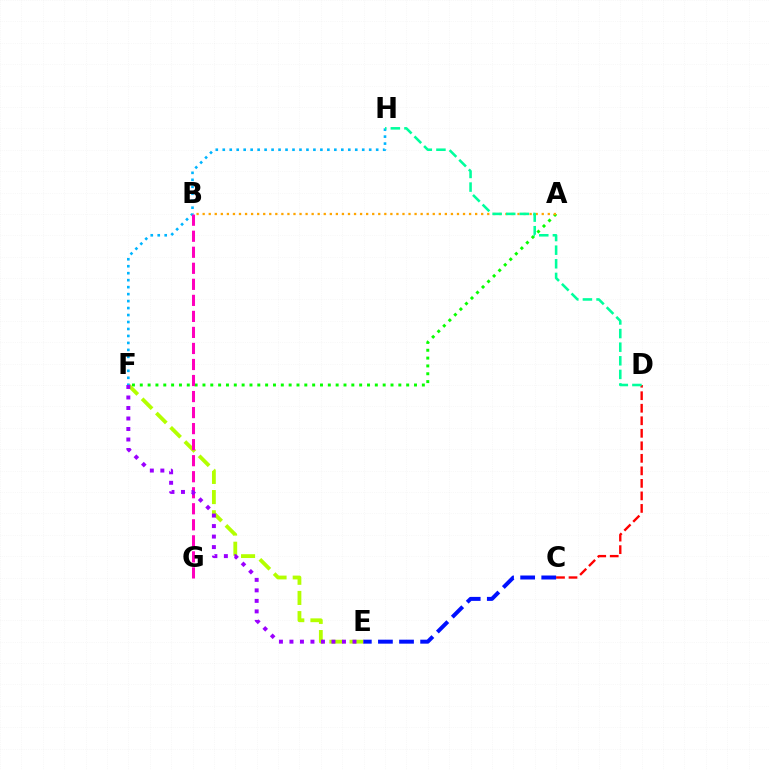{('C', 'D'): [{'color': '#ff0000', 'line_style': 'dashed', 'thickness': 1.7}], ('A', 'F'): [{'color': '#08ff00', 'line_style': 'dotted', 'thickness': 2.13}], ('E', 'F'): [{'color': '#b3ff00', 'line_style': 'dashed', 'thickness': 2.74}, {'color': '#9b00ff', 'line_style': 'dotted', 'thickness': 2.85}], ('A', 'B'): [{'color': '#ffa500', 'line_style': 'dotted', 'thickness': 1.65}], ('F', 'H'): [{'color': '#00b5ff', 'line_style': 'dotted', 'thickness': 1.89}], ('B', 'G'): [{'color': '#ff00bd', 'line_style': 'dashed', 'thickness': 2.18}], ('D', 'H'): [{'color': '#00ff9d', 'line_style': 'dashed', 'thickness': 1.85}], ('C', 'E'): [{'color': '#0010ff', 'line_style': 'dashed', 'thickness': 2.87}]}